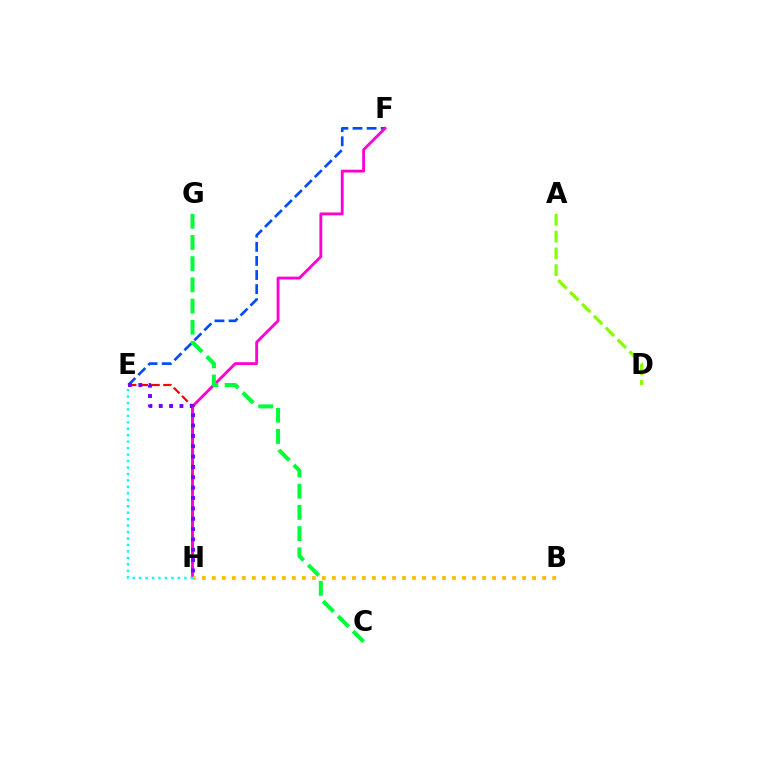{('E', 'H'): [{'color': '#ff0000', 'line_style': 'dashed', 'thickness': 1.58}, {'color': '#00fff6', 'line_style': 'dotted', 'thickness': 1.75}, {'color': '#7200ff', 'line_style': 'dotted', 'thickness': 2.81}], ('E', 'F'): [{'color': '#004bff', 'line_style': 'dashed', 'thickness': 1.92}], ('F', 'H'): [{'color': '#ff00cf', 'line_style': 'solid', 'thickness': 2.05}], ('B', 'H'): [{'color': '#ffbd00', 'line_style': 'dotted', 'thickness': 2.72}], ('A', 'D'): [{'color': '#84ff00', 'line_style': 'dashed', 'thickness': 2.28}], ('C', 'G'): [{'color': '#00ff39', 'line_style': 'dashed', 'thickness': 2.88}]}